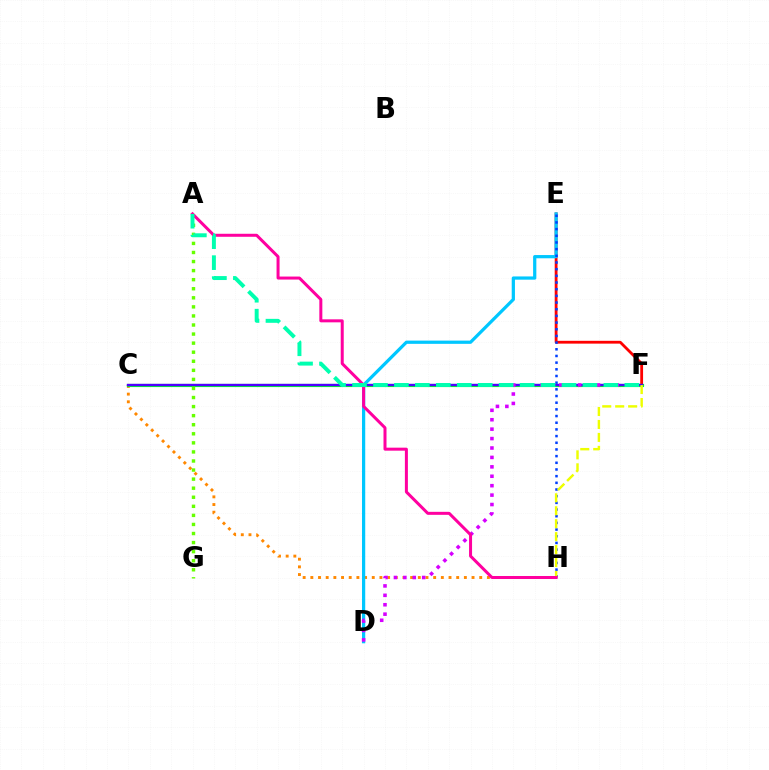{('C', 'H'): [{'color': '#ff8800', 'line_style': 'dotted', 'thickness': 2.09}], ('E', 'F'): [{'color': '#ff0000', 'line_style': 'solid', 'thickness': 2.02}], ('D', 'E'): [{'color': '#00c7ff', 'line_style': 'solid', 'thickness': 2.33}], ('E', 'H'): [{'color': '#003fff', 'line_style': 'dotted', 'thickness': 1.81}], ('C', 'F'): [{'color': '#00ff27', 'line_style': 'solid', 'thickness': 2.27}, {'color': '#4f00ff', 'line_style': 'solid', 'thickness': 1.69}], ('D', 'F'): [{'color': '#d600ff', 'line_style': 'dotted', 'thickness': 2.56}], ('F', 'H'): [{'color': '#eeff00', 'line_style': 'dashed', 'thickness': 1.76}], ('A', 'G'): [{'color': '#66ff00', 'line_style': 'dotted', 'thickness': 2.46}], ('A', 'H'): [{'color': '#ff00a0', 'line_style': 'solid', 'thickness': 2.17}], ('A', 'F'): [{'color': '#00ffaf', 'line_style': 'dashed', 'thickness': 2.85}]}